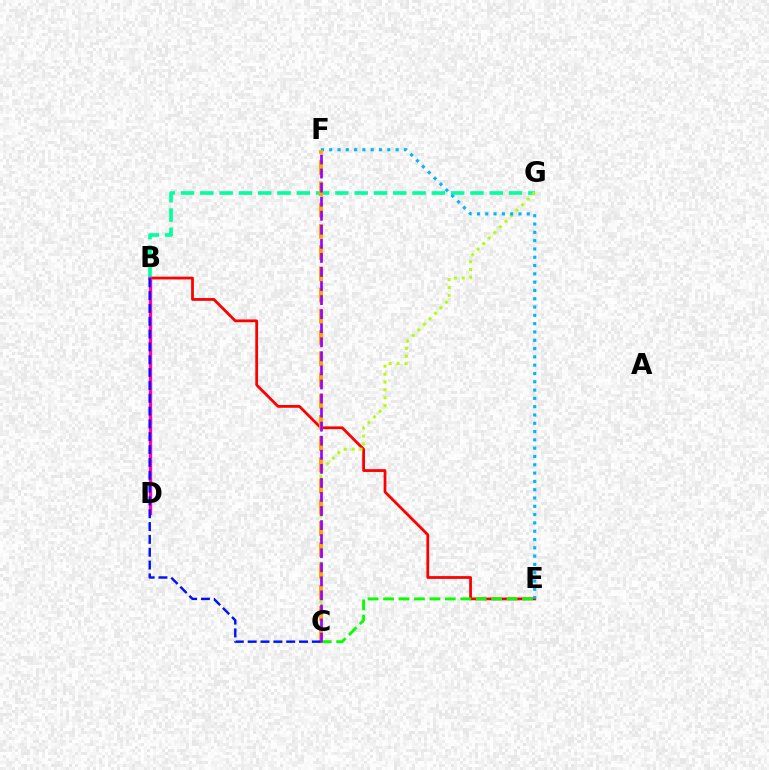{('B', 'E'): [{'color': '#ff0000', 'line_style': 'solid', 'thickness': 2.0}], ('B', 'G'): [{'color': '#00ff9d', 'line_style': 'dashed', 'thickness': 2.62}], ('C', 'G'): [{'color': '#b3ff00', 'line_style': 'dotted', 'thickness': 2.14}], ('C', 'E'): [{'color': '#08ff00', 'line_style': 'dashed', 'thickness': 2.1}], ('E', 'F'): [{'color': '#00b5ff', 'line_style': 'dotted', 'thickness': 2.26}], ('B', 'D'): [{'color': '#ff00bd', 'line_style': 'solid', 'thickness': 2.41}], ('C', 'F'): [{'color': '#ffa500', 'line_style': 'dashed', 'thickness': 2.88}, {'color': '#9b00ff', 'line_style': 'dashed', 'thickness': 1.91}], ('B', 'C'): [{'color': '#0010ff', 'line_style': 'dashed', 'thickness': 1.74}]}